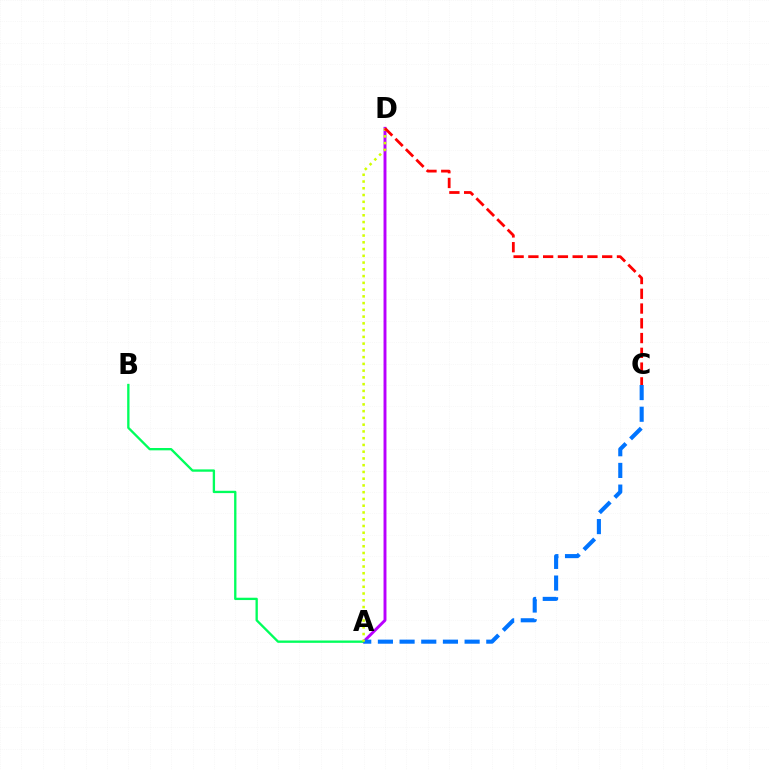{('A', 'D'): [{'color': '#b900ff', 'line_style': 'solid', 'thickness': 2.11}, {'color': '#d1ff00', 'line_style': 'dotted', 'thickness': 1.83}], ('A', 'B'): [{'color': '#00ff5c', 'line_style': 'solid', 'thickness': 1.68}], ('A', 'C'): [{'color': '#0074ff', 'line_style': 'dashed', 'thickness': 2.94}], ('C', 'D'): [{'color': '#ff0000', 'line_style': 'dashed', 'thickness': 2.01}]}